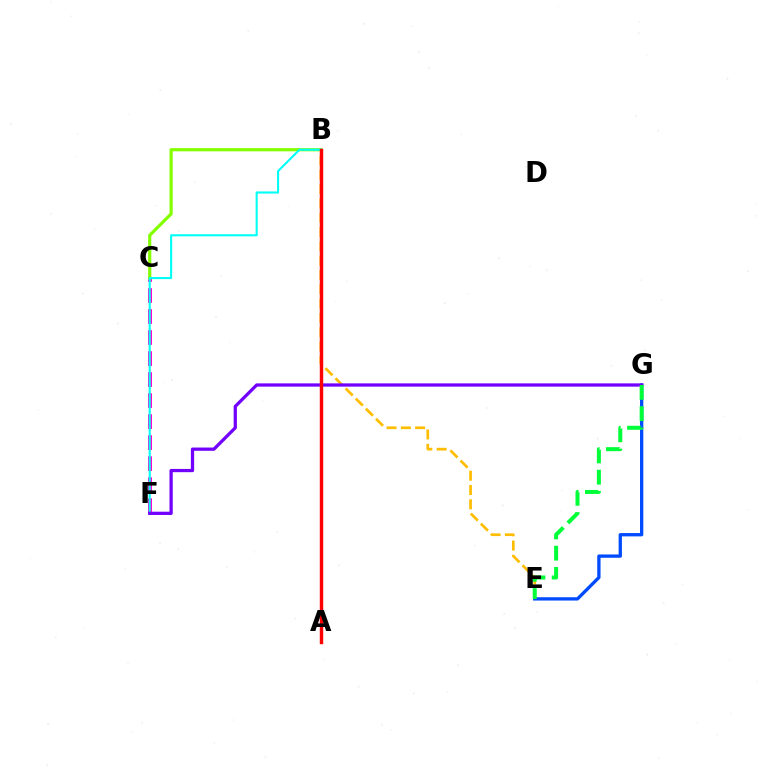{('C', 'F'): [{'color': '#ff00cf', 'line_style': 'dashed', 'thickness': 2.85}], ('E', 'G'): [{'color': '#004bff', 'line_style': 'solid', 'thickness': 2.38}, {'color': '#00ff39', 'line_style': 'dashed', 'thickness': 2.89}], ('B', 'C'): [{'color': '#84ff00', 'line_style': 'solid', 'thickness': 2.3}], ('B', 'E'): [{'color': '#ffbd00', 'line_style': 'dashed', 'thickness': 1.94}], ('B', 'F'): [{'color': '#00fff6', 'line_style': 'solid', 'thickness': 1.52}], ('F', 'G'): [{'color': '#7200ff', 'line_style': 'solid', 'thickness': 2.35}], ('A', 'B'): [{'color': '#ff0000', 'line_style': 'solid', 'thickness': 2.46}]}